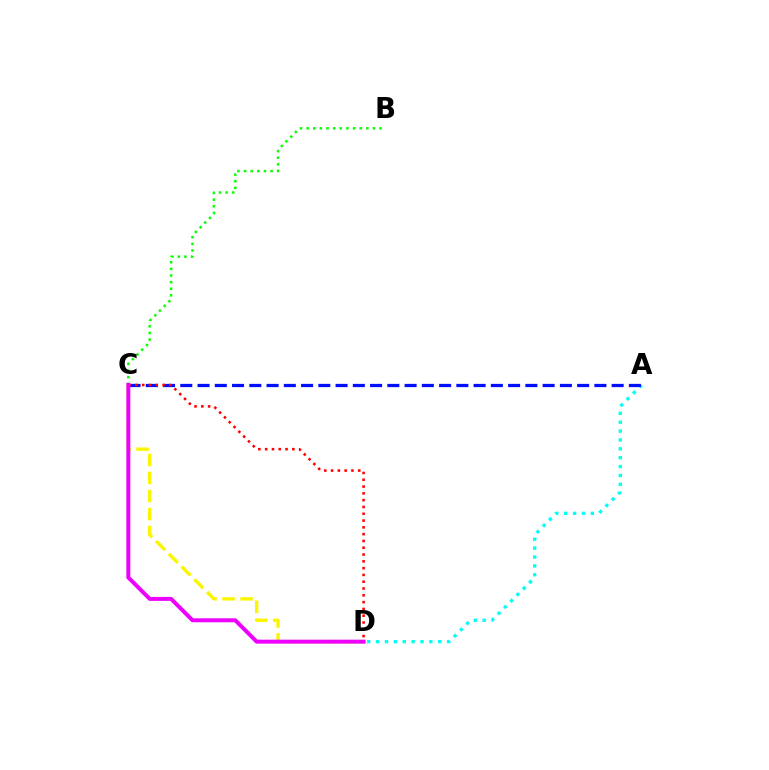{('A', 'D'): [{'color': '#00fff6', 'line_style': 'dotted', 'thickness': 2.41}], ('C', 'D'): [{'color': '#fcf500', 'line_style': 'dashed', 'thickness': 2.45}, {'color': '#ff0000', 'line_style': 'dotted', 'thickness': 1.85}, {'color': '#ee00ff', 'line_style': 'solid', 'thickness': 2.86}], ('A', 'C'): [{'color': '#0010ff', 'line_style': 'dashed', 'thickness': 2.34}], ('B', 'C'): [{'color': '#08ff00', 'line_style': 'dotted', 'thickness': 1.8}]}